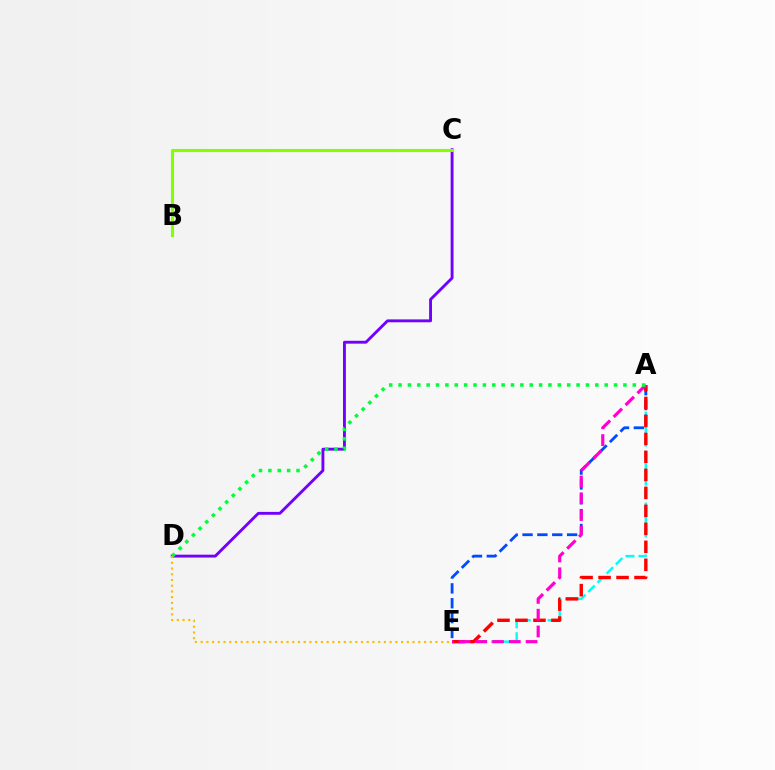{('A', 'E'): [{'color': '#00fff6', 'line_style': 'dashed', 'thickness': 1.76}, {'color': '#004bff', 'line_style': 'dashed', 'thickness': 2.02}, {'color': '#ff0000', 'line_style': 'dashed', 'thickness': 2.44}, {'color': '#ff00cf', 'line_style': 'dashed', 'thickness': 2.28}], ('C', 'D'): [{'color': '#7200ff', 'line_style': 'solid', 'thickness': 2.07}], ('D', 'E'): [{'color': '#ffbd00', 'line_style': 'dotted', 'thickness': 1.56}], ('B', 'C'): [{'color': '#84ff00', 'line_style': 'solid', 'thickness': 2.22}], ('A', 'D'): [{'color': '#00ff39', 'line_style': 'dotted', 'thickness': 2.55}]}